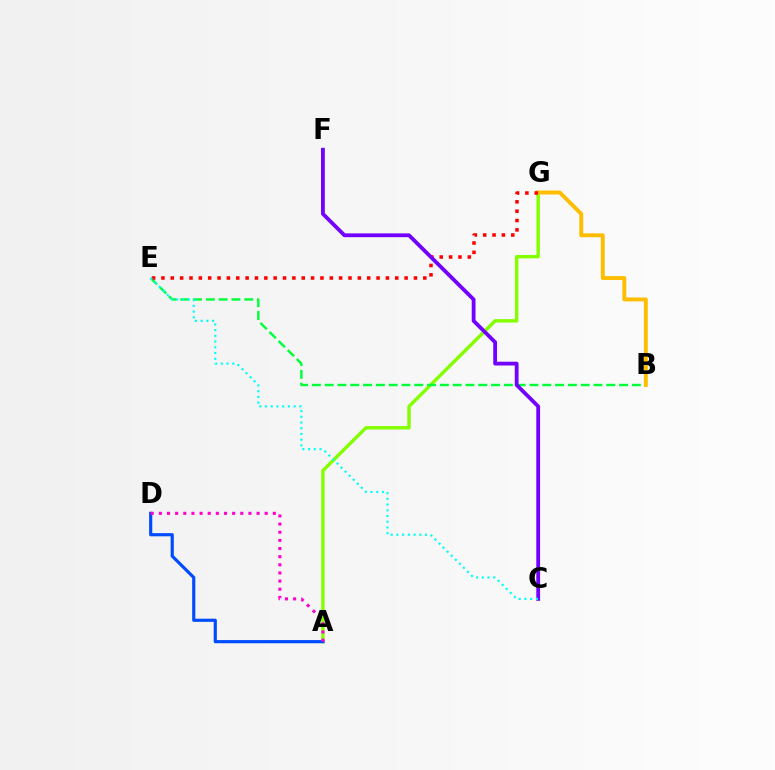{('A', 'G'): [{'color': '#84ff00', 'line_style': 'solid', 'thickness': 2.46}], ('A', 'D'): [{'color': '#004bff', 'line_style': 'solid', 'thickness': 2.28}, {'color': '#ff00cf', 'line_style': 'dotted', 'thickness': 2.21}], ('B', 'E'): [{'color': '#00ff39', 'line_style': 'dashed', 'thickness': 1.74}], ('B', 'G'): [{'color': '#ffbd00', 'line_style': 'solid', 'thickness': 2.81}], ('E', 'G'): [{'color': '#ff0000', 'line_style': 'dotted', 'thickness': 2.54}], ('C', 'F'): [{'color': '#7200ff', 'line_style': 'solid', 'thickness': 2.73}], ('C', 'E'): [{'color': '#00fff6', 'line_style': 'dotted', 'thickness': 1.55}]}